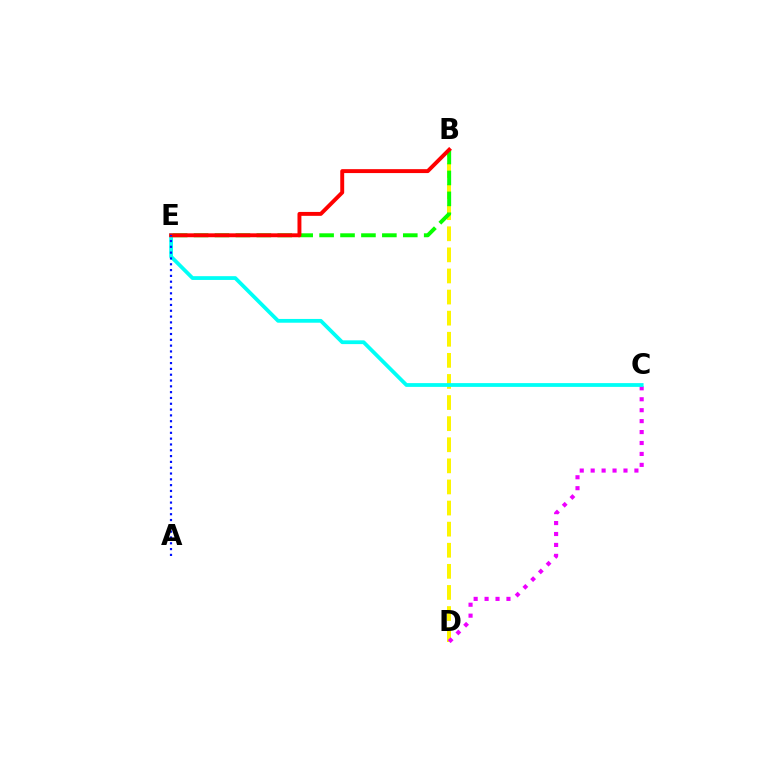{('B', 'D'): [{'color': '#fcf500', 'line_style': 'dashed', 'thickness': 2.87}], ('C', 'D'): [{'color': '#ee00ff', 'line_style': 'dotted', 'thickness': 2.97}], ('C', 'E'): [{'color': '#00fff6', 'line_style': 'solid', 'thickness': 2.72}], ('B', 'E'): [{'color': '#08ff00', 'line_style': 'dashed', 'thickness': 2.84}, {'color': '#ff0000', 'line_style': 'solid', 'thickness': 2.82}], ('A', 'E'): [{'color': '#0010ff', 'line_style': 'dotted', 'thickness': 1.58}]}